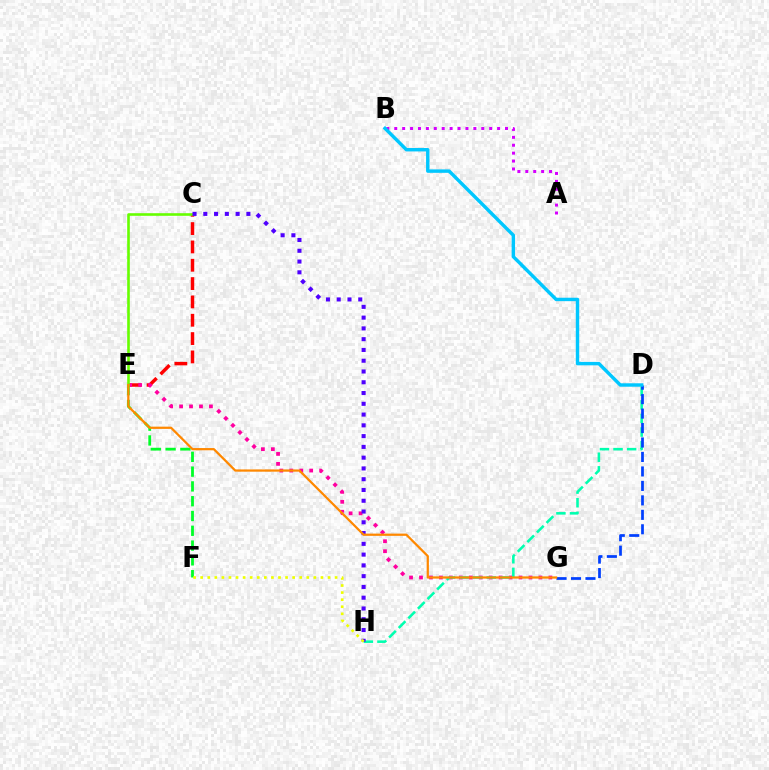{('C', 'E'): [{'color': '#ff0000', 'line_style': 'dashed', 'thickness': 2.49}, {'color': '#66ff00', 'line_style': 'solid', 'thickness': 1.88}], ('E', 'G'): [{'color': '#ff00a0', 'line_style': 'dotted', 'thickness': 2.7}, {'color': '#ff8800', 'line_style': 'solid', 'thickness': 1.61}], ('D', 'H'): [{'color': '#00ffaf', 'line_style': 'dashed', 'thickness': 1.85}], ('A', 'B'): [{'color': '#d600ff', 'line_style': 'dotted', 'thickness': 2.15}], ('E', 'F'): [{'color': '#00ff27', 'line_style': 'dashed', 'thickness': 2.01}], ('D', 'G'): [{'color': '#003fff', 'line_style': 'dashed', 'thickness': 1.96}], ('C', 'H'): [{'color': '#4f00ff', 'line_style': 'dotted', 'thickness': 2.93}], ('F', 'H'): [{'color': '#eeff00', 'line_style': 'dotted', 'thickness': 1.92}], ('B', 'D'): [{'color': '#00c7ff', 'line_style': 'solid', 'thickness': 2.47}]}